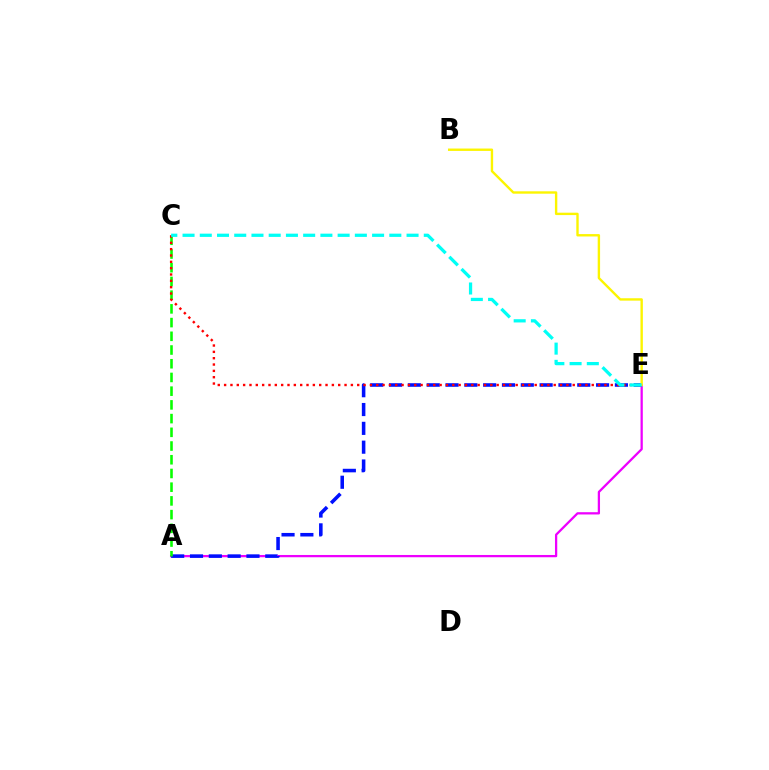{('A', 'E'): [{'color': '#ee00ff', 'line_style': 'solid', 'thickness': 1.64}, {'color': '#0010ff', 'line_style': 'dashed', 'thickness': 2.56}], ('A', 'C'): [{'color': '#08ff00', 'line_style': 'dashed', 'thickness': 1.86}], ('C', 'E'): [{'color': '#ff0000', 'line_style': 'dotted', 'thickness': 1.72}, {'color': '#00fff6', 'line_style': 'dashed', 'thickness': 2.34}], ('B', 'E'): [{'color': '#fcf500', 'line_style': 'solid', 'thickness': 1.72}]}